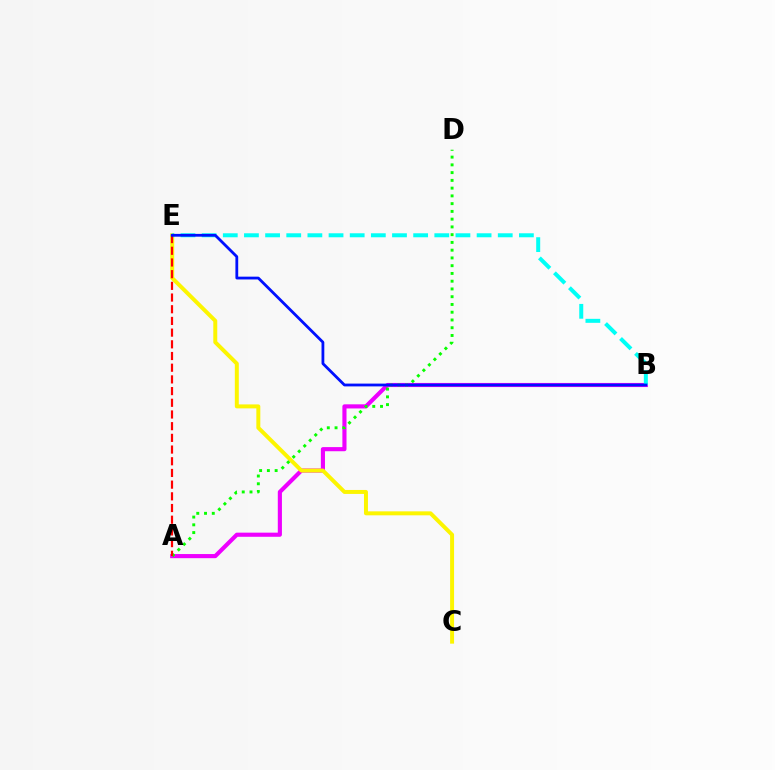{('A', 'B'): [{'color': '#ee00ff', 'line_style': 'solid', 'thickness': 2.97}], ('C', 'E'): [{'color': '#fcf500', 'line_style': 'solid', 'thickness': 2.85}], ('A', 'D'): [{'color': '#08ff00', 'line_style': 'dotted', 'thickness': 2.11}], ('B', 'E'): [{'color': '#00fff6', 'line_style': 'dashed', 'thickness': 2.87}, {'color': '#0010ff', 'line_style': 'solid', 'thickness': 2.01}], ('A', 'E'): [{'color': '#ff0000', 'line_style': 'dashed', 'thickness': 1.59}]}